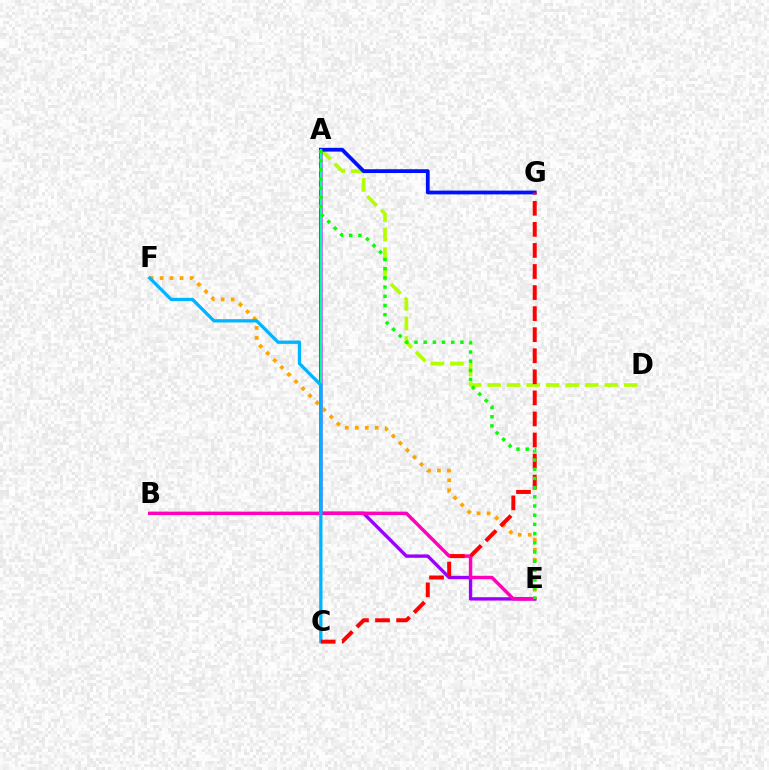{('A', 'D'): [{'color': '#b3ff00', 'line_style': 'dashed', 'thickness': 2.65}], ('A', 'E'): [{'color': '#9b00ff', 'line_style': 'solid', 'thickness': 2.42}, {'color': '#08ff00', 'line_style': 'dotted', 'thickness': 2.5}], ('E', 'F'): [{'color': '#ffa500', 'line_style': 'dotted', 'thickness': 2.71}], ('A', 'G'): [{'color': '#0010ff', 'line_style': 'solid', 'thickness': 2.72}], ('A', 'C'): [{'color': '#00ff9d', 'line_style': 'solid', 'thickness': 1.5}], ('B', 'E'): [{'color': '#ff00bd', 'line_style': 'solid', 'thickness': 2.47}], ('C', 'F'): [{'color': '#00b5ff', 'line_style': 'solid', 'thickness': 2.37}], ('C', 'G'): [{'color': '#ff0000', 'line_style': 'dashed', 'thickness': 2.86}]}